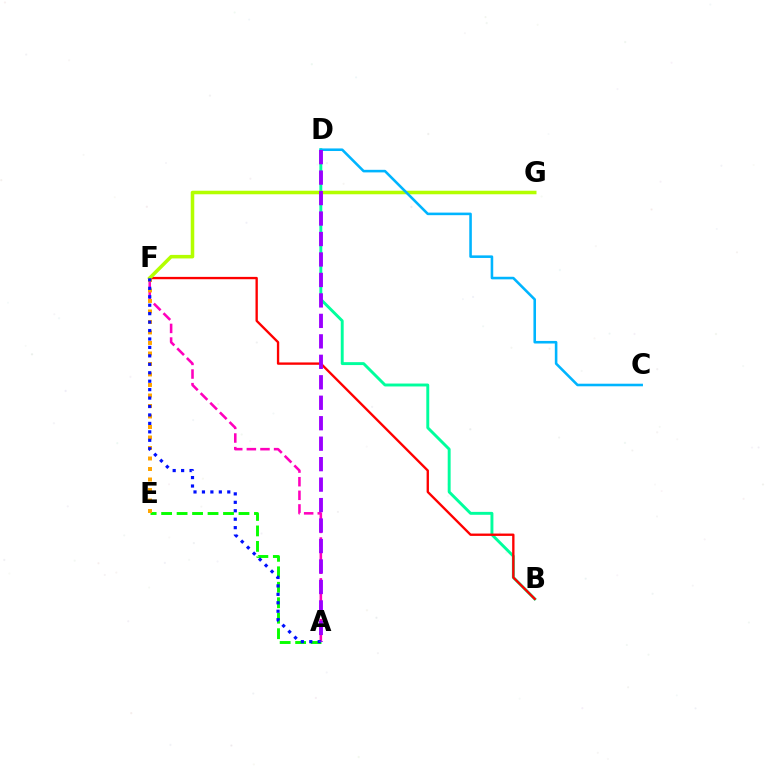{('A', 'F'): [{'color': '#ff00bd', 'line_style': 'dashed', 'thickness': 1.85}, {'color': '#0010ff', 'line_style': 'dotted', 'thickness': 2.29}], ('A', 'E'): [{'color': '#08ff00', 'line_style': 'dashed', 'thickness': 2.1}], ('B', 'D'): [{'color': '#00ff9d', 'line_style': 'solid', 'thickness': 2.1}], ('E', 'F'): [{'color': '#ffa500', 'line_style': 'dotted', 'thickness': 2.85}], ('B', 'F'): [{'color': '#ff0000', 'line_style': 'solid', 'thickness': 1.69}], ('F', 'G'): [{'color': '#b3ff00', 'line_style': 'solid', 'thickness': 2.55}], ('C', 'D'): [{'color': '#00b5ff', 'line_style': 'solid', 'thickness': 1.85}], ('A', 'D'): [{'color': '#9b00ff', 'line_style': 'dashed', 'thickness': 2.78}]}